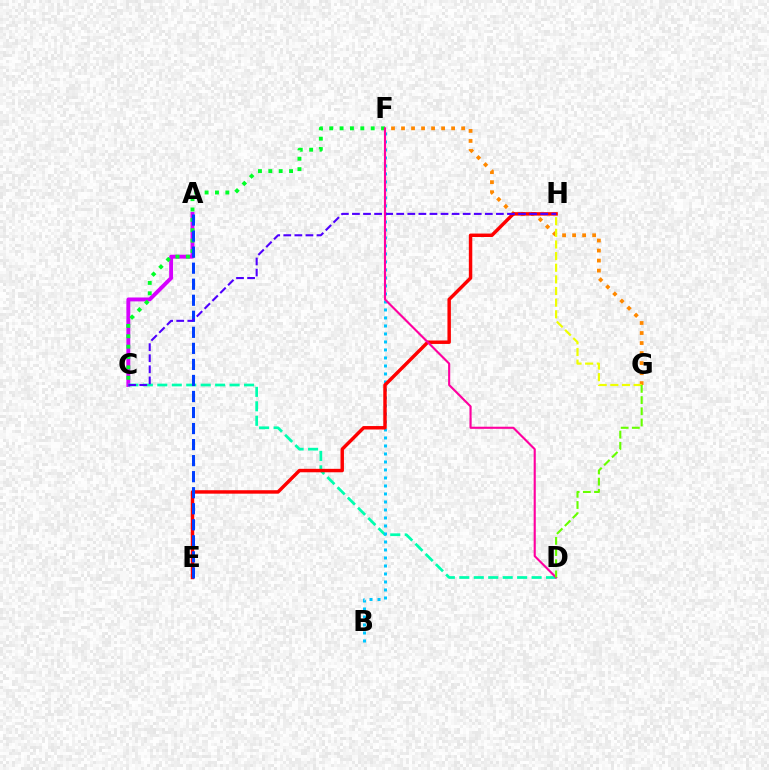{('A', 'C'): [{'color': '#d600ff', 'line_style': 'solid', 'thickness': 2.81}], ('C', 'D'): [{'color': '#00ffaf', 'line_style': 'dashed', 'thickness': 1.96}], ('F', 'G'): [{'color': '#ff8800', 'line_style': 'dotted', 'thickness': 2.72}], ('B', 'F'): [{'color': '#00c7ff', 'line_style': 'dotted', 'thickness': 2.17}], ('E', 'H'): [{'color': '#ff0000', 'line_style': 'solid', 'thickness': 2.48}], ('C', 'F'): [{'color': '#00ff27', 'line_style': 'dotted', 'thickness': 2.82}], ('A', 'E'): [{'color': '#003fff', 'line_style': 'dashed', 'thickness': 2.18}], ('C', 'H'): [{'color': '#4f00ff', 'line_style': 'dashed', 'thickness': 1.5}], ('D', 'F'): [{'color': '#ff00a0', 'line_style': 'solid', 'thickness': 1.53}], ('G', 'H'): [{'color': '#eeff00', 'line_style': 'dashed', 'thickness': 1.58}], ('D', 'G'): [{'color': '#66ff00', 'line_style': 'dashed', 'thickness': 1.52}]}